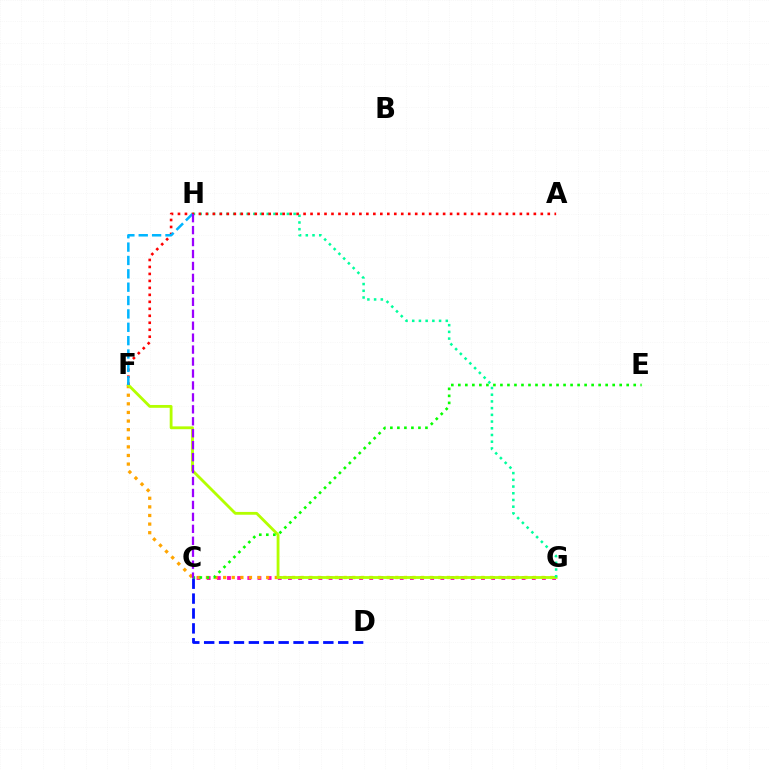{('C', 'G'): [{'color': '#ff00bd', 'line_style': 'dotted', 'thickness': 2.76}], ('F', 'G'): [{'color': '#ffa500', 'line_style': 'dotted', 'thickness': 2.34}, {'color': '#b3ff00', 'line_style': 'solid', 'thickness': 2.03}], ('G', 'H'): [{'color': '#00ff9d', 'line_style': 'dotted', 'thickness': 1.82}], ('A', 'F'): [{'color': '#ff0000', 'line_style': 'dotted', 'thickness': 1.9}], ('F', 'H'): [{'color': '#00b5ff', 'line_style': 'dashed', 'thickness': 1.82}], ('C', 'E'): [{'color': '#08ff00', 'line_style': 'dotted', 'thickness': 1.91}], ('C', 'H'): [{'color': '#9b00ff', 'line_style': 'dashed', 'thickness': 1.62}], ('C', 'D'): [{'color': '#0010ff', 'line_style': 'dashed', 'thickness': 2.02}]}